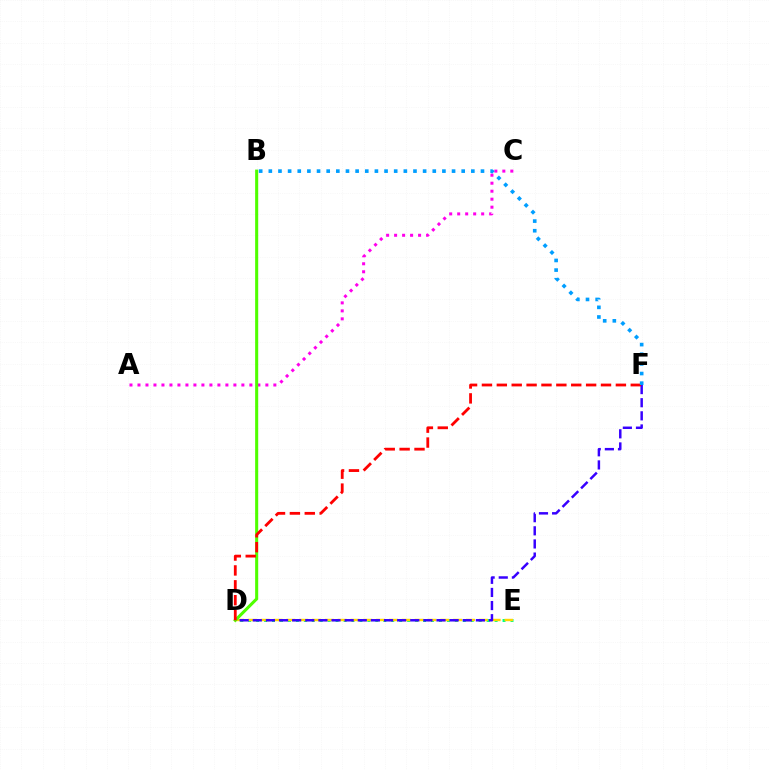{('D', 'E'): [{'color': '#00ff86', 'line_style': 'dotted', 'thickness': 2.16}, {'color': '#ffd500', 'line_style': 'dashed', 'thickness': 1.74}], ('A', 'C'): [{'color': '#ff00ed', 'line_style': 'dotted', 'thickness': 2.17}], ('D', 'F'): [{'color': '#3700ff', 'line_style': 'dashed', 'thickness': 1.78}, {'color': '#ff0000', 'line_style': 'dashed', 'thickness': 2.02}], ('B', 'D'): [{'color': '#4fff00', 'line_style': 'solid', 'thickness': 2.21}], ('B', 'F'): [{'color': '#009eff', 'line_style': 'dotted', 'thickness': 2.62}]}